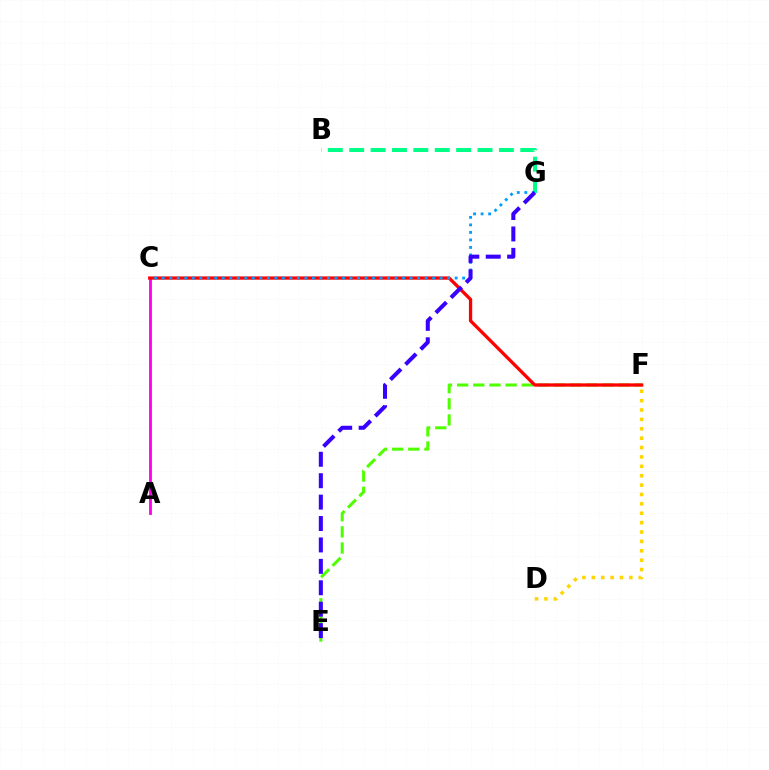{('A', 'C'): [{'color': '#ff00ed', 'line_style': 'solid', 'thickness': 2.03}], ('E', 'F'): [{'color': '#4fff00', 'line_style': 'dashed', 'thickness': 2.19}], ('B', 'G'): [{'color': '#00ff86', 'line_style': 'dashed', 'thickness': 2.9}], ('D', 'F'): [{'color': '#ffd500', 'line_style': 'dotted', 'thickness': 2.55}], ('C', 'F'): [{'color': '#ff0000', 'line_style': 'solid', 'thickness': 2.36}], ('C', 'G'): [{'color': '#009eff', 'line_style': 'dotted', 'thickness': 2.04}], ('E', 'G'): [{'color': '#3700ff', 'line_style': 'dashed', 'thickness': 2.91}]}